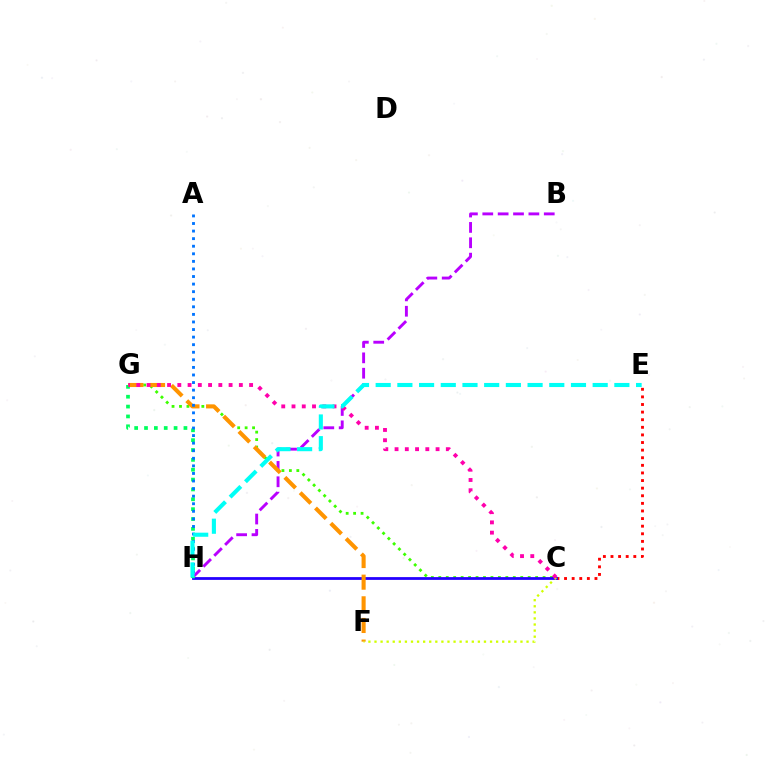{('C', 'E'): [{'color': '#ff0000', 'line_style': 'dotted', 'thickness': 2.07}], ('C', 'G'): [{'color': '#3dff00', 'line_style': 'dotted', 'thickness': 2.02}, {'color': '#ff00ac', 'line_style': 'dotted', 'thickness': 2.79}], ('C', 'H'): [{'color': '#2500ff', 'line_style': 'solid', 'thickness': 2.0}], ('B', 'H'): [{'color': '#b900ff', 'line_style': 'dashed', 'thickness': 2.09}], ('G', 'H'): [{'color': '#00ff5c', 'line_style': 'dotted', 'thickness': 2.68}], ('F', 'G'): [{'color': '#ff9400', 'line_style': 'dashed', 'thickness': 2.94}], ('A', 'H'): [{'color': '#0074ff', 'line_style': 'dotted', 'thickness': 2.06}], ('C', 'F'): [{'color': '#d1ff00', 'line_style': 'dotted', 'thickness': 1.65}], ('E', 'H'): [{'color': '#00fff6', 'line_style': 'dashed', 'thickness': 2.95}]}